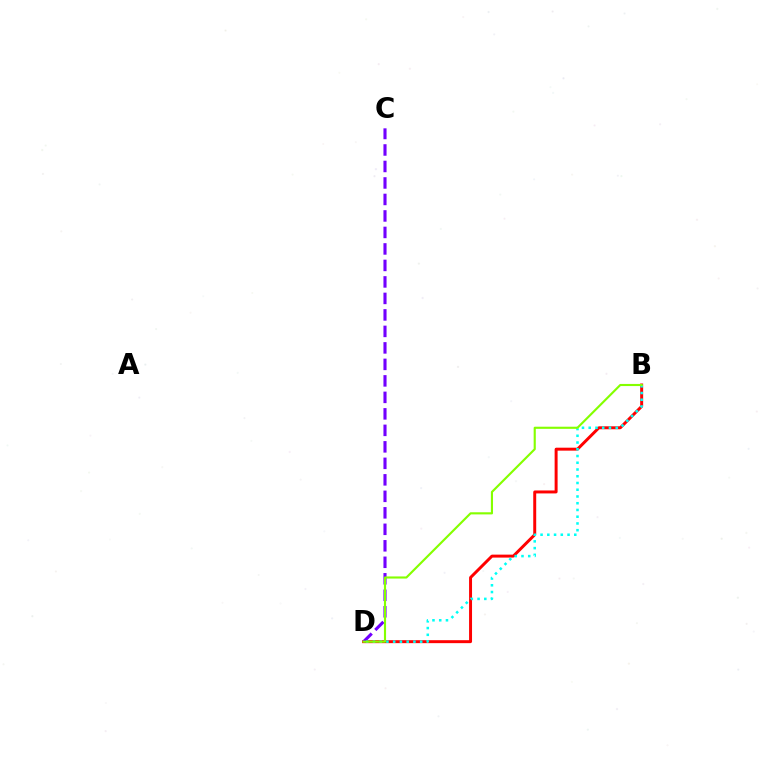{('B', 'D'): [{'color': '#ff0000', 'line_style': 'solid', 'thickness': 2.13}, {'color': '#00fff6', 'line_style': 'dotted', 'thickness': 1.83}, {'color': '#84ff00', 'line_style': 'solid', 'thickness': 1.54}], ('C', 'D'): [{'color': '#7200ff', 'line_style': 'dashed', 'thickness': 2.24}]}